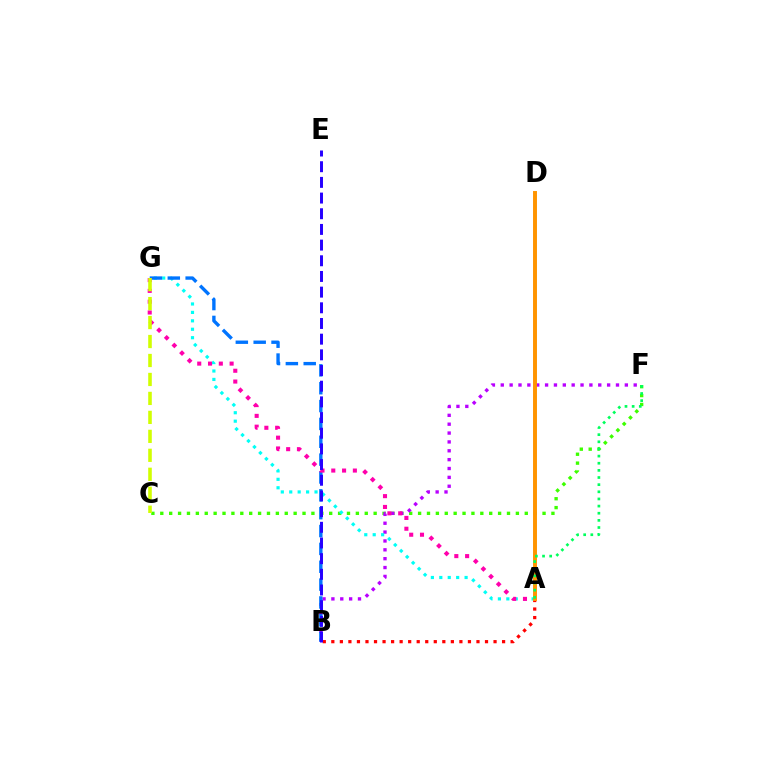{('C', 'F'): [{'color': '#3dff00', 'line_style': 'dotted', 'thickness': 2.42}], ('B', 'F'): [{'color': '#b900ff', 'line_style': 'dotted', 'thickness': 2.41}], ('A', 'G'): [{'color': '#00fff6', 'line_style': 'dotted', 'thickness': 2.29}, {'color': '#ff00ac', 'line_style': 'dotted', 'thickness': 2.93}], ('A', 'B'): [{'color': '#ff0000', 'line_style': 'dotted', 'thickness': 2.32}], ('B', 'G'): [{'color': '#0074ff', 'line_style': 'dashed', 'thickness': 2.43}], ('B', 'E'): [{'color': '#2500ff', 'line_style': 'dashed', 'thickness': 2.13}], ('C', 'G'): [{'color': '#d1ff00', 'line_style': 'dashed', 'thickness': 2.58}], ('A', 'D'): [{'color': '#ff9400', 'line_style': 'solid', 'thickness': 2.84}], ('A', 'F'): [{'color': '#00ff5c', 'line_style': 'dotted', 'thickness': 1.94}]}